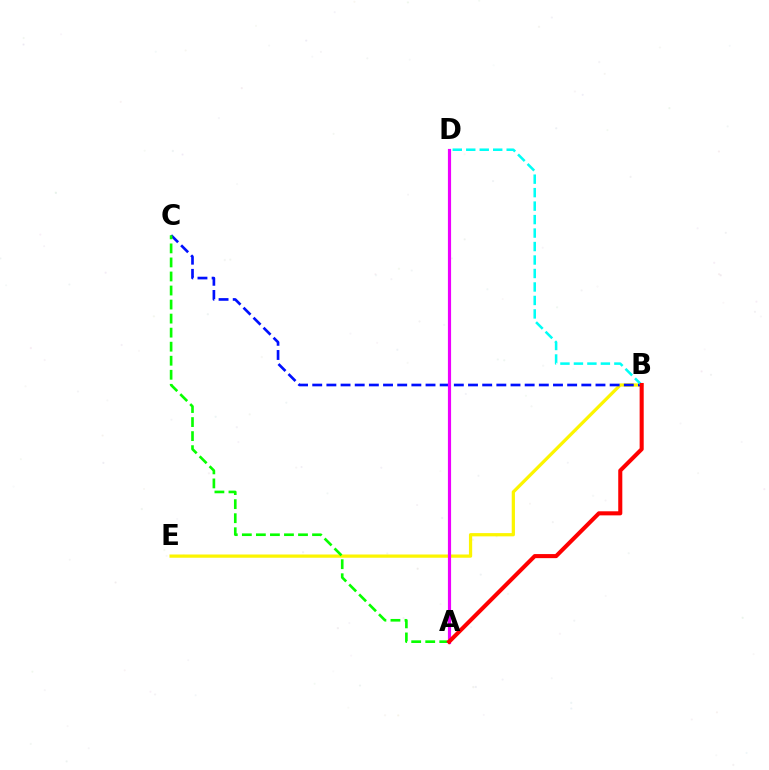{('B', 'E'): [{'color': '#fcf500', 'line_style': 'solid', 'thickness': 2.33}], ('B', 'C'): [{'color': '#0010ff', 'line_style': 'dashed', 'thickness': 1.92}], ('A', 'C'): [{'color': '#08ff00', 'line_style': 'dashed', 'thickness': 1.91}], ('B', 'D'): [{'color': '#00fff6', 'line_style': 'dashed', 'thickness': 1.83}], ('A', 'D'): [{'color': '#ee00ff', 'line_style': 'solid', 'thickness': 2.28}], ('A', 'B'): [{'color': '#ff0000', 'line_style': 'solid', 'thickness': 2.93}]}